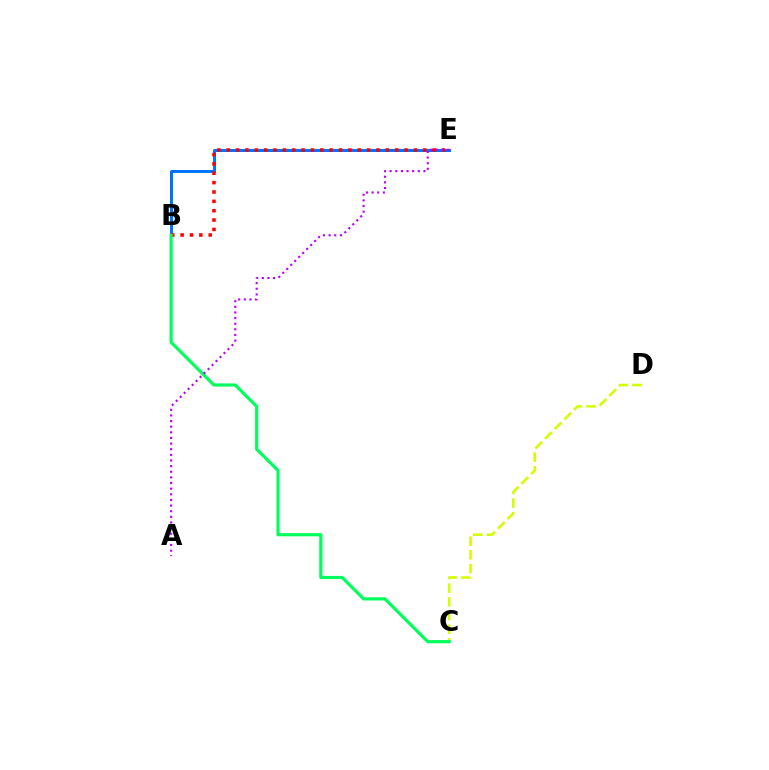{('B', 'E'): [{'color': '#0074ff', 'line_style': 'solid', 'thickness': 2.16}, {'color': '#ff0000', 'line_style': 'dotted', 'thickness': 2.54}], ('C', 'D'): [{'color': '#d1ff00', 'line_style': 'dashed', 'thickness': 1.86}], ('B', 'C'): [{'color': '#00ff5c', 'line_style': 'solid', 'thickness': 2.29}], ('A', 'E'): [{'color': '#b900ff', 'line_style': 'dotted', 'thickness': 1.53}]}